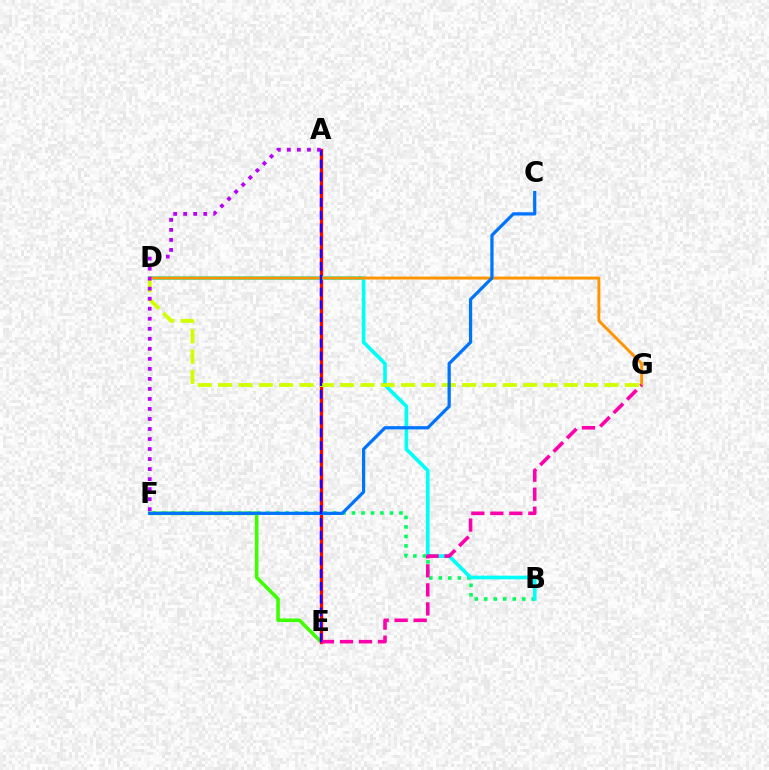{('B', 'F'): [{'color': '#00ff5c', 'line_style': 'dotted', 'thickness': 2.58}], ('E', 'F'): [{'color': '#3dff00', 'line_style': 'solid', 'thickness': 2.59}], ('A', 'E'): [{'color': '#ff0000', 'line_style': 'solid', 'thickness': 2.34}, {'color': '#2500ff', 'line_style': 'dashed', 'thickness': 1.74}], ('B', 'D'): [{'color': '#00fff6', 'line_style': 'solid', 'thickness': 2.64}], ('D', 'G'): [{'color': '#ff9400', 'line_style': 'solid', 'thickness': 2.11}, {'color': '#d1ff00', 'line_style': 'dashed', 'thickness': 2.76}], ('E', 'G'): [{'color': '#ff00ac', 'line_style': 'dashed', 'thickness': 2.58}], ('C', 'F'): [{'color': '#0074ff', 'line_style': 'solid', 'thickness': 2.33}], ('A', 'F'): [{'color': '#b900ff', 'line_style': 'dotted', 'thickness': 2.72}]}